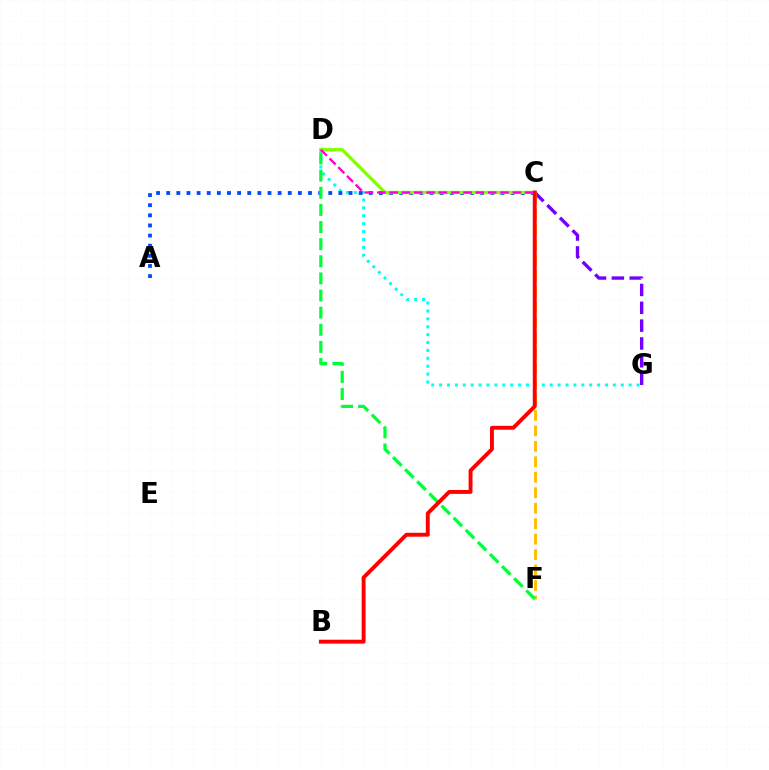{('D', 'G'): [{'color': '#00fff6', 'line_style': 'dotted', 'thickness': 2.15}], ('A', 'C'): [{'color': '#004bff', 'line_style': 'dotted', 'thickness': 2.75}], ('C', 'G'): [{'color': '#7200ff', 'line_style': 'dashed', 'thickness': 2.42}], ('C', 'F'): [{'color': '#ffbd00', 'line_style': 'dashed', 'thickness': 2.1}], ('D', 'F'): [{'color': '#00ff39', 'line_style': 'dashed', 'thickness': 2.33}], ('C', 'D'): [{'color': '#84ff00', 'line_style': 'solid', 'thickness': 2.38}, {'color': '#ff00cf', 'line_style': 'dashed', 'thickness': 1.67}], ('B', 'C'): [{'color': '#ff0000', 'line_style': 'solid', 'thickness': 2.8}]}